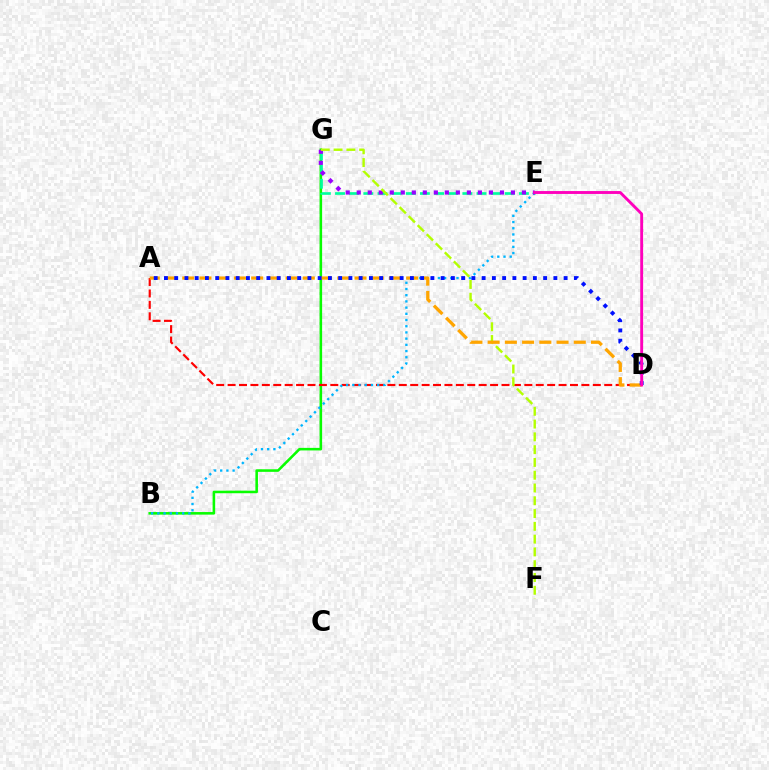{('B', 'G'): [{'color': '#08ff00', 'line_style': 'solid', 'thickness': 1.85}], ('E', 'G'): [{'color': '#00ff9d', 'line_style': 'dashed', 'thickness': 1.92}, {'color': '#9b00ff', 'line_style': 'dotted', 'thickness': 2.99}], ('A', 'D'): [{'color': '#ff0000', 'line_style': 'dashed', 'thickness': 1.55}, {'color': '#ffa500', 'line_style': 'dashed', 'thickness': 2.34}, {'color': '#0010ff', 'line_style': 'dotted', 'thickness': 2.78}], ('B', 'E'): [{'color': '#00b5ff', 'line_style': 'dotted', 'thickness': 1.69}], ('F', 'G'): [{'color': '#b3ff00', 'line_style': 'dashed', 'thickness': 1.74}], ('D', 'E'): [{'color': '#ff00bd', 'line_style': 'solid', 'thickness': 2.07}]}